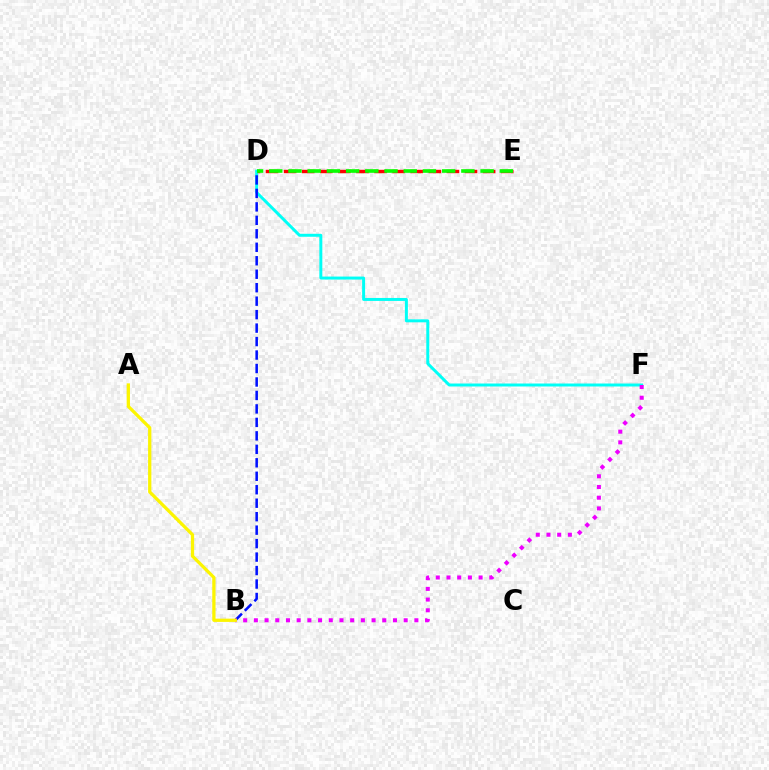{('D', 'F'): [{'color': '#00fff6', 'line_style': 'solid', 'thickness': 2.14}], ('B', 'D'): [{'color': '#0010ff', 'line_style': 'dashed', 'thickness': 1.83}], ('B', 'F'): [{'color': '#ee00ff', 'line_style': 'dotted', 'thickness': 2.91}], ('A', 'B'): [{'color': '#fcf500', 'line_style': 'solid', 'thickness': 2.35}], ('D', 'E'): [{'color': '#ff0000', 'line_style': 'dashed', 'thickness': 2.46}, {'color': '#08ff00', 'line_style': 'dashed', 'thickness': 2.61}]}